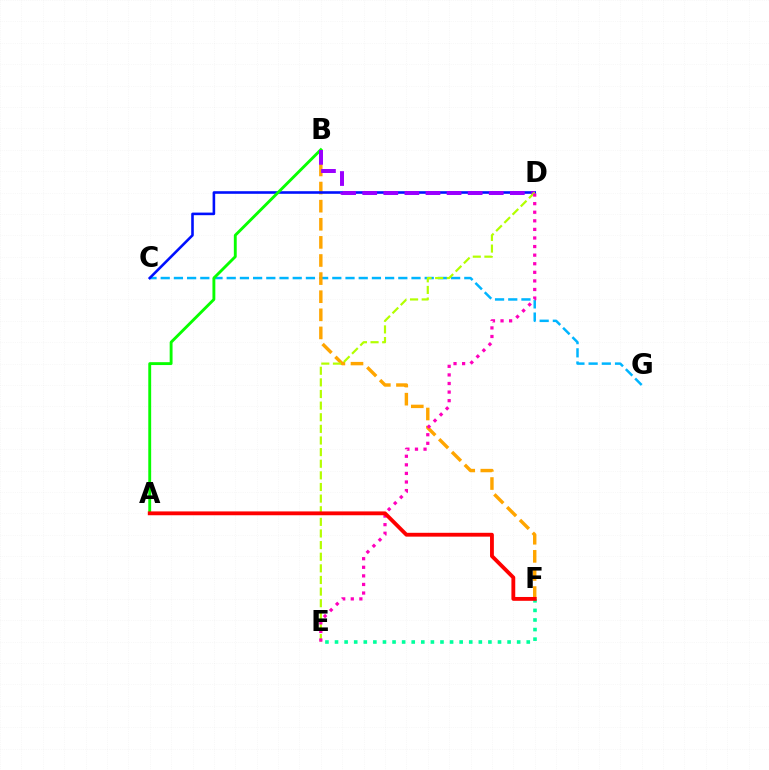{('C', 'G'): [{'color': '#00b5ff', 'line_style': 'dashed', 'thickness': 1.79}], ('B', 'F'): [{'color': '#ffa500', 'line_style': 'dashed', 'thickness': 2.46}], ('E', 'F'): [{'color': '#00ff9d', 'line_style': 'dotted', 'thickness': 2.6}], ('C', 'D'): [{'color': '#0010ff', 'line_style': 'solid', 'thickness': 1.87}], ('A', 'B'): [{'color': '#08ff00', 'line_style': 'solid', 'thickness': 2.07}], ('B', 'D'): [{'color': '#9b00ff', 'line_style': 'dashed', 'thickness': 2.86}], ('D', 'E'): [{'color': '#b3ff00', 'line_style': 'dashed', 'thickness': 1.58}, {'color': '#ff00bd', 'line_style': 'dotted', 'thickness': 2.33}], ('A', 'F'): [{'color': '#ff0000', 'line_style': 'solid', 'thickness': 2.76}]}